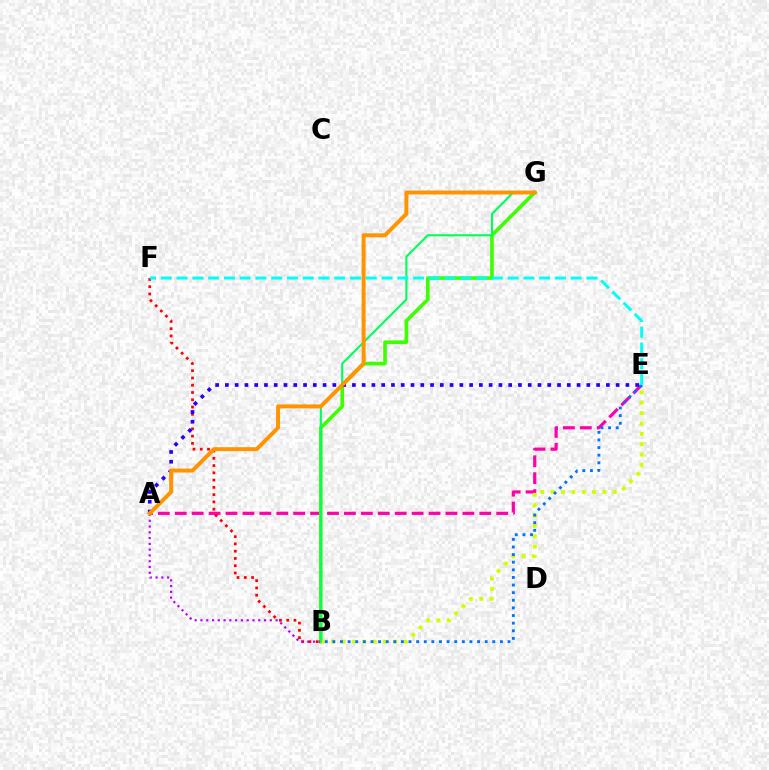{('A', 'E'): [{'color': '#ff00ac', 'line_style': 'dashed', 'thickness': 2.3}, {'color': '#2500ff', 'line_style': 'dotted', 'thickness': 2.65}], ('B', 'G'): [{'color': '#3dff00', 'line_style': 'solid', 'thickness': 2.6}, {'color': '#00ff5c', 'line_style': 'solid', 'thickness': 1.52}], ('B', 'E'): [{'color': '#d1ff00', 'line_style': 'dotted', 'thickness': 2.82}, {'color': '#0074ff', 'line_style': 'dotted', 'thickness': 2.07}], ('B', 'F'): [{'color': '#ff0000', 'line_style': 'dotted', 'thickness': 1.97}], ('A', 'B'): [{'color': '#b900ff', 'line_style': 'dotted', 'thickness': 1.57}], ('A', 'G'): [{'color': '#ff9400', 'line_style': 'solid', 'thickness': 2.85}], ('E', 'F'): [{'color': '#00fff6', 'line_style': 'dashed', 'thickness': 2.14}]}